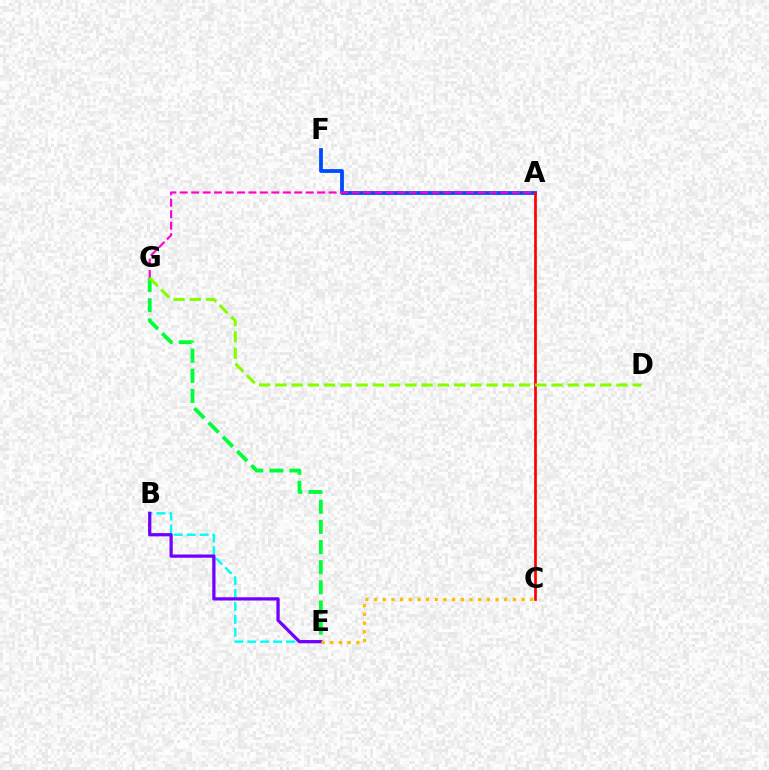{('A', 'F'): [{'color': '#004bff', 'line_style': 'solid', 'thickness': 2.74}], ('B', 'E'): [{'color': '#00fff6', 'line_style': 'dashed', 'thickness': 1.75}, {'color': '#7200ff', 'line_style': 'solid', 'thickness': 2.34}], ('A', 'C'): [{'color': '#ff0000', 'line_style': 'solid', 'thickness': 1.93}], ('E', 'G'): [{'color': '#00ff39', 'line_style': 'dashed', 'thickness': 2.74}], ('A', 'G'): [{'color': '#ff00cf', 'line_style': 'dashed', 'thickness': 1.56}], ('C', 'E'): [{'color': '#ffbd00', 'line_style': 'dotted', 'thickness': 2.36}], ('D', 'G'): [{'color': '#84ff00', 'line_style': 'dashed', 'thickness': 2.21}]}